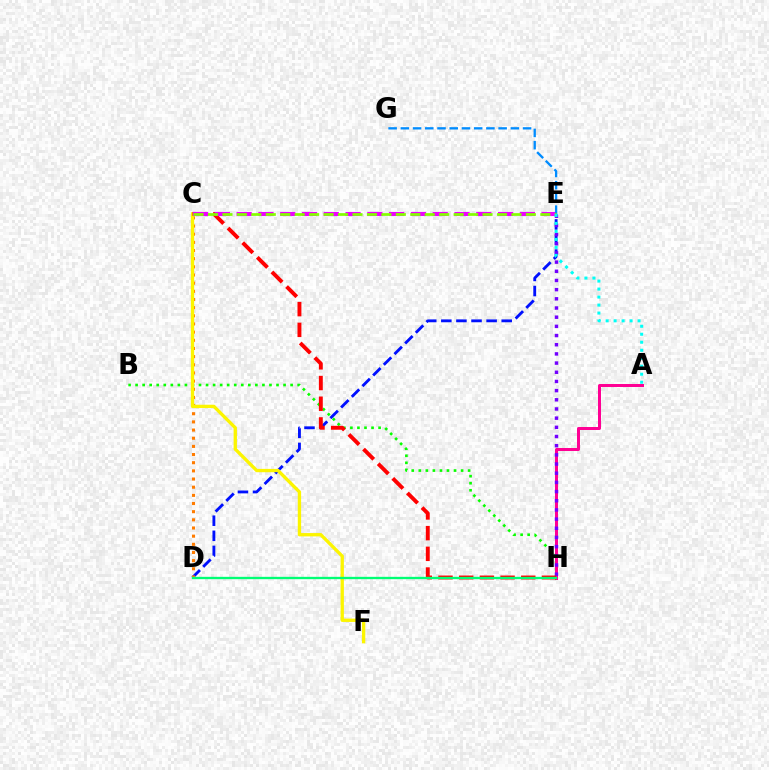{('D', 'E'): [{'color': '#0010ff', 'line_style': 'dashed', 'thickness': 2.05}], ('B', 'H'): [{'color': '#08ff00', 'line_style': 'dotted', 'thickness': 1.91}], ('A', 'H'): [{'color': '#ff0094', 'line_style': 'solid', 'thickness': 2.16}], ('E', 'H'): [{'color': '#7200ff', 'line_style': 'dotted', 'thickness': 2.49}], ('C', 'D'): [{'color': '#ff7c00', 'line_style': 'dotted', 'thickness': 2.22}], ('C', 'F'): [{'color': '#fcf500', 'line_style': 'solid', 'thickness': 2.4}], ('C', 'H'): [{'color': '#ff0000', 'line_style': 'dashed', 'thickness': 2.81}], ('C', 'E'): [{'color': '#ee00ff', 'line_style': 'dashed', 'thickness': 2.96}, {'color': '#84ff00', 'line_style': 'dashed', 'thickness': 1.96}], ('E', 'G'): [{'color': '#008cff', 'line_style': 'dashed', 'thickness': 1.66}], ('D', 'H'): [{'color': '#00ff74', 'line_style': 'solid', 'thickness': 1.67}], ('A', 'E'): [{'color': '#00fff6', 'line_style': 'dotted', 'thickness': 2.17}]}